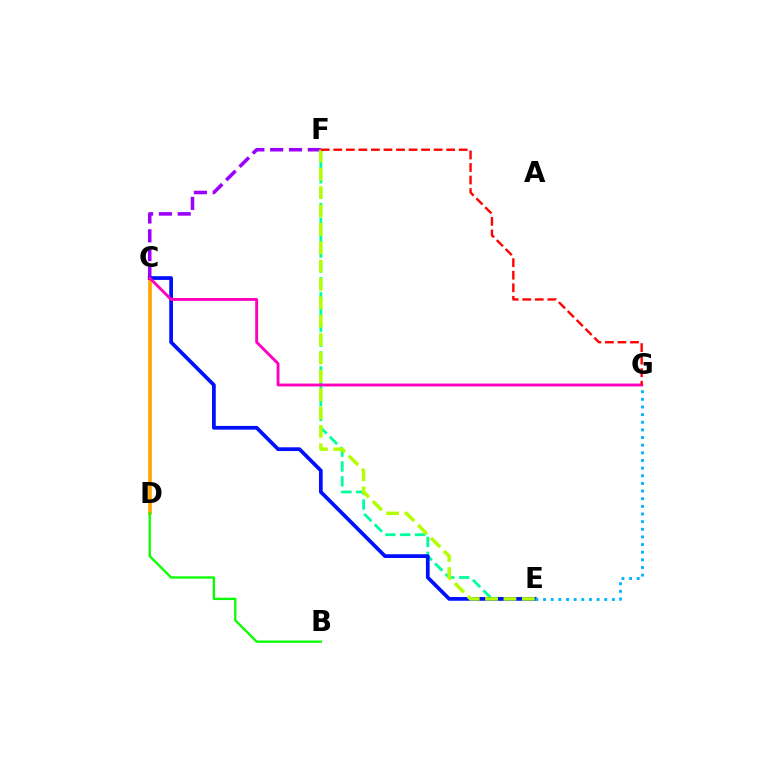{('C', 'D'): [{'color': '#ffa500', 'line_style': 'solid', 'thickness': 2.65}], ('C', 'F'): [{'color': '#9b00ff', 'line_style': 'dashed', 'thickness': 2.55}], ('E', 'F'): [{'color': '#00ff9d', 'line_style': 'dashed', 'thickness': 2.02}, {'color': '#b3ff00', 'line_style': 'dashed', 'thickness': 2.5}], ('B', 'D'): [{'color': '#08ff00', 'line_style': 'solid', 'thickness': 1.67}], ('C', 'E'): [{'color': '#0010ff', 'line_style': 'solid', 'thickness': 2.68}], ('C', 'G'): [{'color': '#ff00bd', 'line_style': 'solid', 'thickness': 2.07}], ('F', 'G'): [{'color': '#ff0000', 'line_style': 'dashed', 'thickness': 1.7}], ('E', 'G'): [{'color': '#00b5ff', 'line_style': 'dotted', 'thickness': 2.08}]}